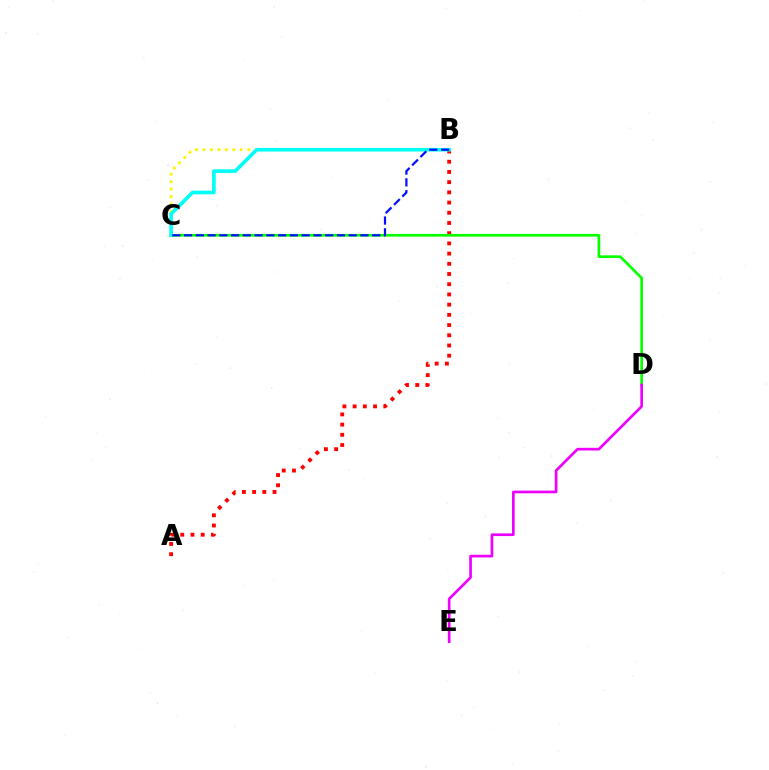{('B', 'C'): [{'color': '#fcf500', 'line_style': 'dotted', 'thickness': 2.03}, {'color': '#00fff6', 'line_style': 'solid', 'thickness': 2.61}, {'color': '#0010ff', 'line_style': 'dashed', 'thickness': 1.6}], ('A', 'B'): [{'color': '#ff0000', 'line_style': 'dotted', 'thickness': 2.77}], ('C', 'D'): [{'color': '#08ff00', 'line_style': 'solid', 'thickness': 1.94}], ('D', 'E'): [{'color': '#ee00ff', 'line_style': 'solid', 'thickness': 1.93}]}